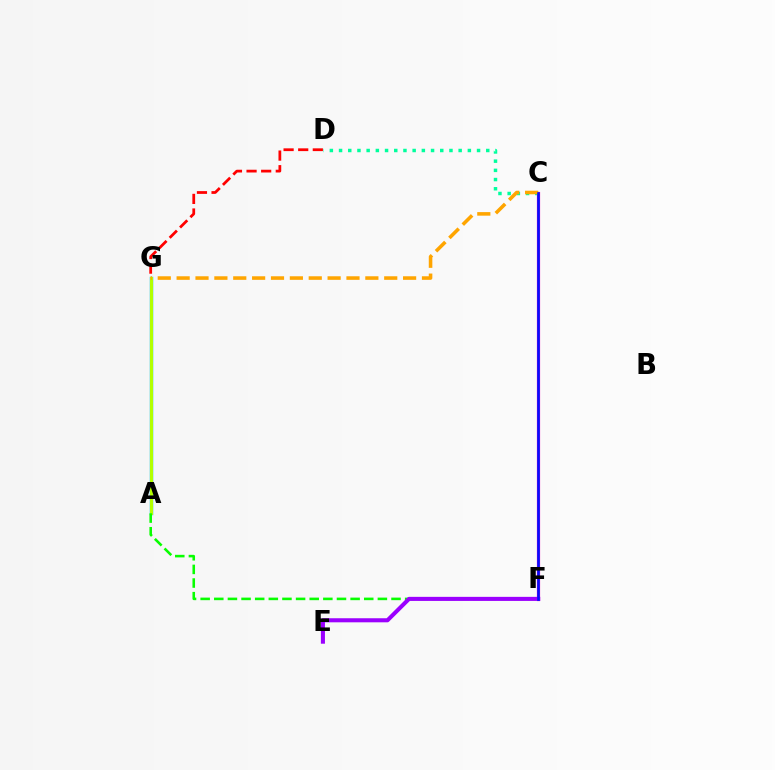{('C', 'D'): [{'color': '#00ff9d', 'line_style': 'dotted', 'thickness': 2.5}], ('D', 'G'): [{'color': '#ff0000', 'line_style': 'dashed', 'thickness': 1.98}], ('C', 'F'): [{'color': '#ff00bd', 'line_style': 'solid', 'thickness': 2.31}, {'color': '#0010ff', 'line_style': 'solid', 'thickness': 1.88}], ('A', 'G'): [{'color': '#00b5ff', 'line_style': 'solid', 'thickness': 2.45}, {'color': '#b3ff00', 'line_style': 'solid', 'thickness': 2.23}], ('A', 'F'): [{'color': '#08ff00', 'line_style': 'dashed', 'thickness': 1.85}], ('E', 'F'): [{'color': '#9b00ff', 'line_style': 'solid', 'thickness': 2.93}], ('C', 'G'): [{'color': '#ffa500', 'line_style': 'dashed', 'thickness': 2.56}]}